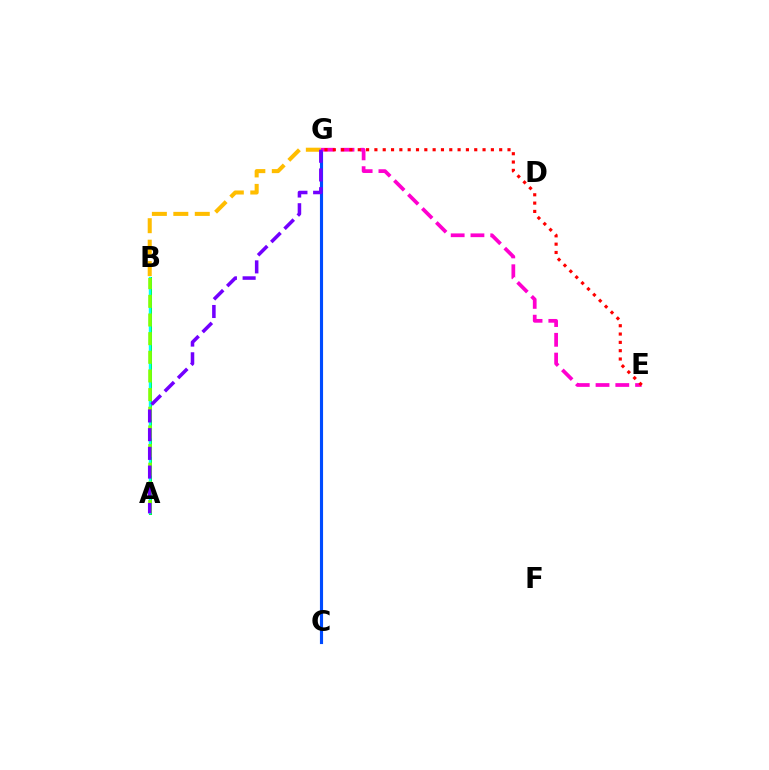{('C', 'G'): [{'color': '#004bff', 'line_style': 'solid', 'thickness': 2.26}], ('A', 'B'): [{'color': '#00ff39', 'line_style': 'solid', 'thickness': 2.18}, {'color': '#00fff6', 'line_style': 'solid', 'thickness': 1.72}, {'color': '#84ff00', 'line_style': 'dashed', 'thickness': 2.53}], ('E', 'G'): [{'color': '#ff00cf', 'line_style': 'dashed', 'thickness': 2.69}, {'color': '#ff0000', 'line_style': 'dotted', 'thickness': 2.26}], ('B', 'G'): [{'color': '#ffbd00', 'line_style': 'dashed', 'thickness': 2.91}], ('A', 'G'): [{'color': '#7200ff', 'line_style': 'dashed', 'thickness': 2.54}]}